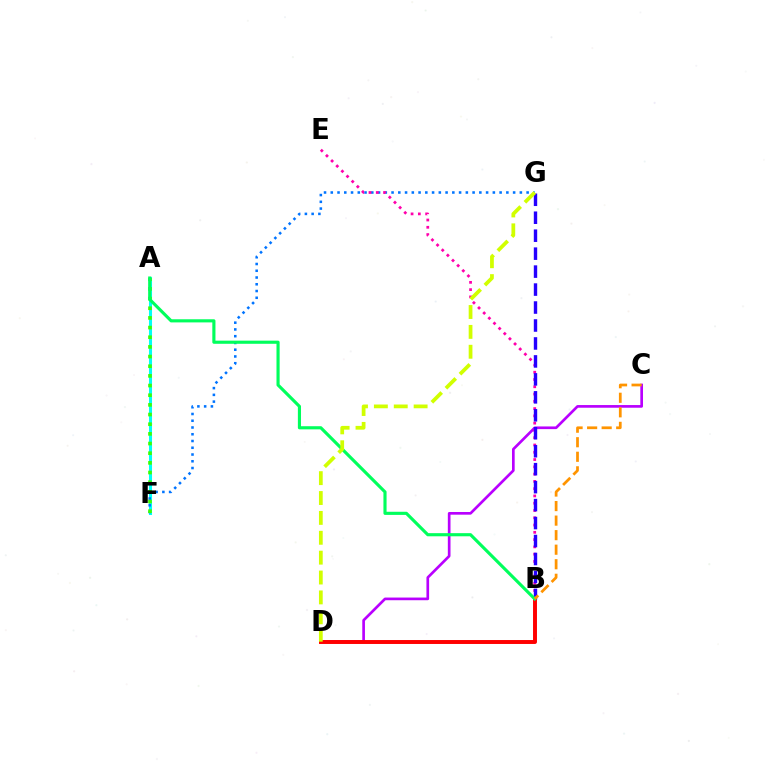{('A', 'F'): [{'color': '#00fff6', 'line_style': 'solid', 'thickness': 2.2}, {'color': '#3dff00', 'line_style': 'dotted', 'thickness': 2.63}], ('F', 'G'): [{'color': '#0074ff', 'line_style': 'dotted', 'thickness': 1.83}], ('C', 'D'): [{'color': '#b900ff', 'line_style': 'solid', 'thickness': 1.93}], ('B', 'E'): [{'color': '#ff00ac', 'line_style': 'dotted', 'thickness': 1.98}], ('B', 'D'): [{'color': '#ff0000', 'line_style': 'solid', 'thickness': 2.83}], ('B', 'G'): [{'color': '#2500ff', 'line_style': 'dashed', 'thickness': 2.44}], ('A', 'B'): [{'color': '#00ff5c', 'line_style': 'solid', 'thickness': 2.26}], ('B', 'C'): [{'color': '#ff9400', 'line_style': 'dashed', 'thickness': 1.98}], ('D', 'G'): [{'color': '#d1ff00', 'line_style': 'dashed', 'thickness': 2.7}]}